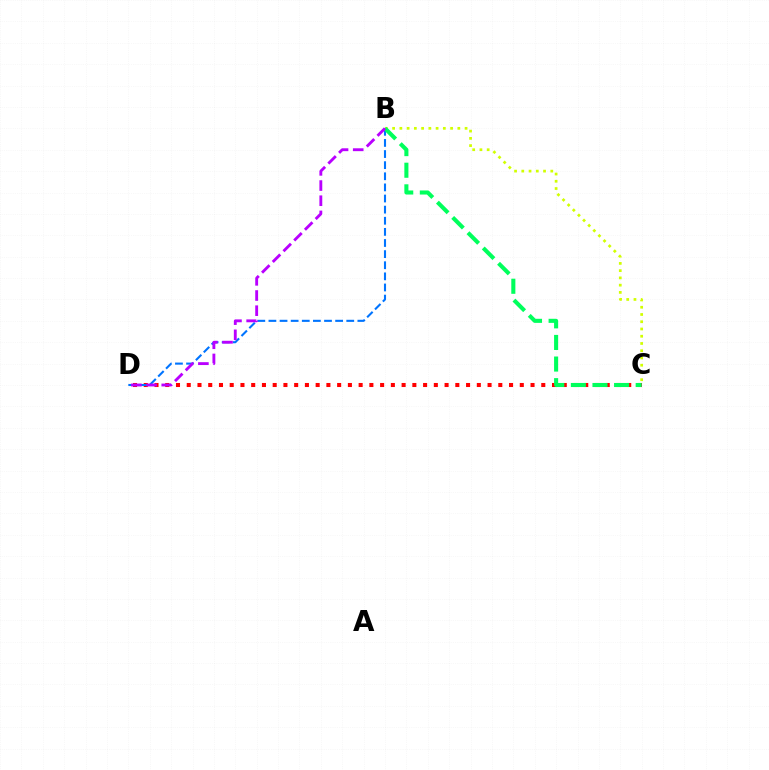{('C', 'D'): [{'color': '#ff0000', 'line_style': 'dotted', 'thickness': 2.92}], ('B', 'D'): [{'color': '#0074ff', 'line_style': 'dashed', 'thickness': 1.51}, {'color': '#b900ff', 'line_style': 'dashed', 'thickness': 2.06}], ('B', 'C'): [{'color': '#d1ff00', 'line_style': 'dotted', 'thickness': 1.97}, {'color': '#00ff5c', 'line_style': 'dashed', 'thickness': 2.94}]}